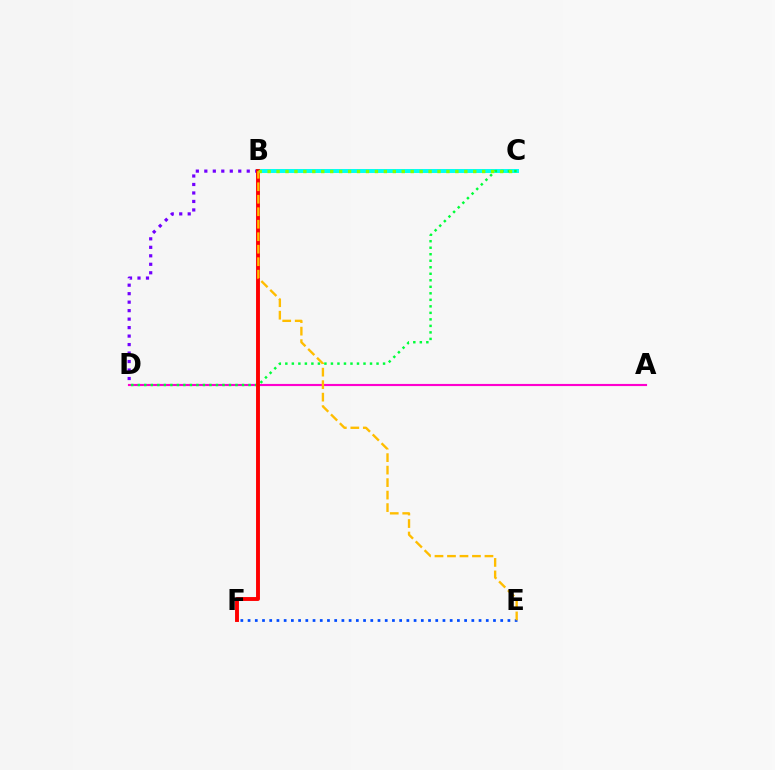{('E', 'F'): [{'color': '#004bff', 'line_style': 'dotted', 'thickness': 1.96}], ('A', 'D'): [{'color': '#ff00cf', 'line_style': 'solid', 'thickness': 1.54}], ('B', 'D'): [{'color': '#7200ff', 'line_style': 'dotted', 'thickness': 2.31}], ('B', 'C'): [{'color': '#00fff6', 'line_style': 'solid', 'thickness': 2.85}, {'color': '#84ff00', 'line_style': 'dotted', 'thickness': 2.43}], ('C', 'D'): [{'color': '#00ff39', 'line_style': 'dotted', 'thickness': 1.77}], ('B', 'F'): [{'color': '#ff0000', 'line_style': 'solid', 'thickness': 2.82}], ('B', 'E'): [{'color': '#ffbd00', 'line_style': 'dashed', 'thickness': 1.7}]}